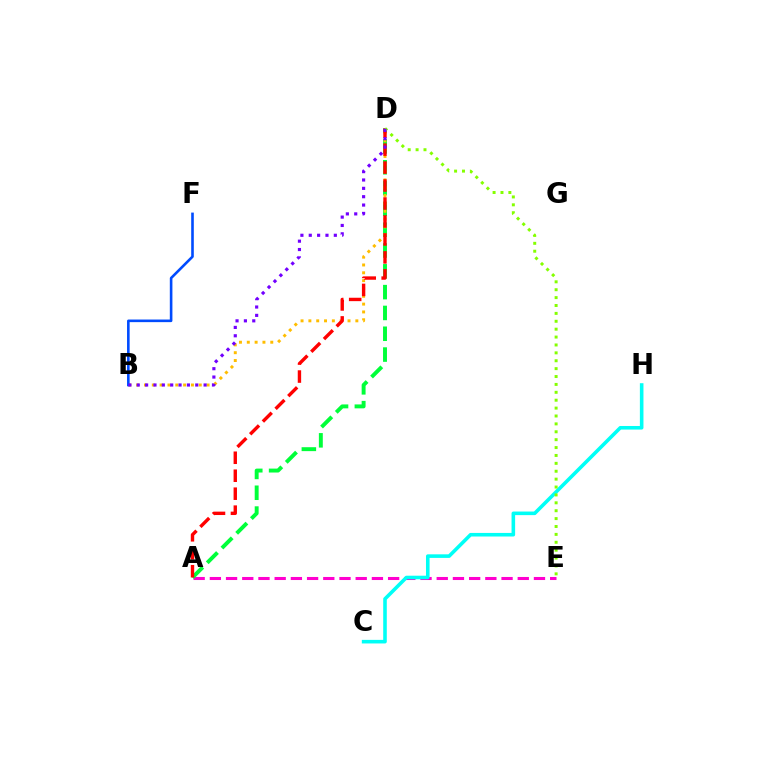{('A', 'E'): [{'color': '#ff00cf', 'line_style': 'dashed', 'thickness': 2.2}], ('A', 'D'): [{'color': '#00ff39', 'line_style': 'dashed', 'thickness': 2.83}, {'color': '#ff0000', 'line_style': 'dashed', 'thickness': 2.44}], ('B', 'D'): [{'color': '#ffbd00', 'line_style': 'dotted', 'thickness': 2.13}, {'color': '#7200ff', 'line_style': 'dotted', 'thickness': 2.27}], ('C', 'H'): [{'color': '#00fff6', 'line_style': 'solid', 'thickness': 2.58}], ('B', 'F'): [{'color': '#004bff', 'line_style': 'solid', 'thickness': 1.88}], ('D', 'E'): [{'color': '#84ff00', 'line_style': 'dotted', 'thickness': 2.14}]}